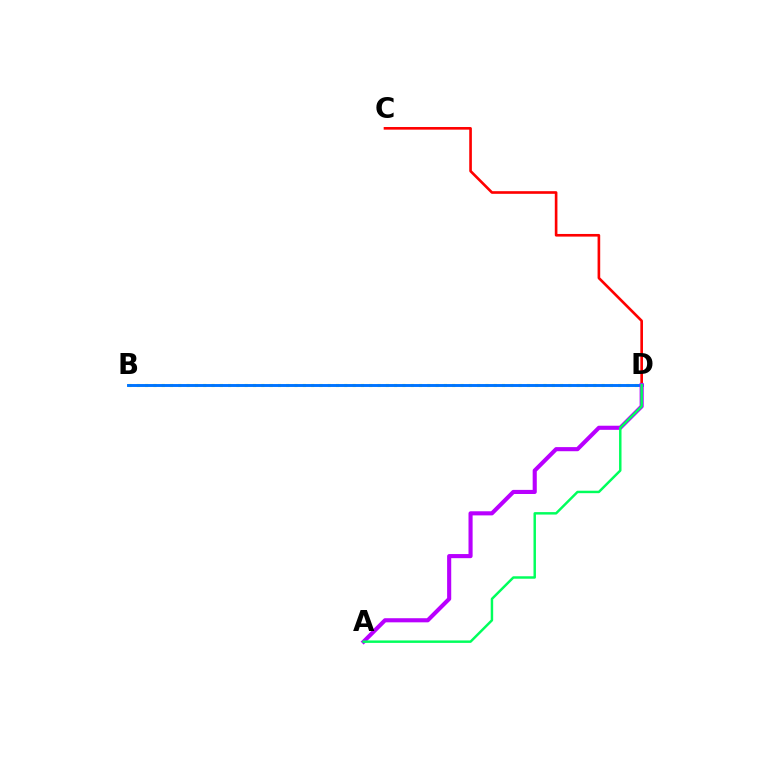{('B', 'D'): [{'color': '#d1ff00', 'line_style': 'dotted', 'thickness': 2.25}, {'color': '#0074ff', 'line_style': 'solid', 'thickness': 2.1}], ('C', 'D'): [{'color': '#ff0000', 'line_style': 'solid', 'thickness': 1.9}], ('A', 'D'): [{'color': '#b900ff', 'line_style': 'solid', 'thickness': 2.96}, {'color': '#00ff5c', 'line_style': 'solid', 'thickness': 1.77}]}